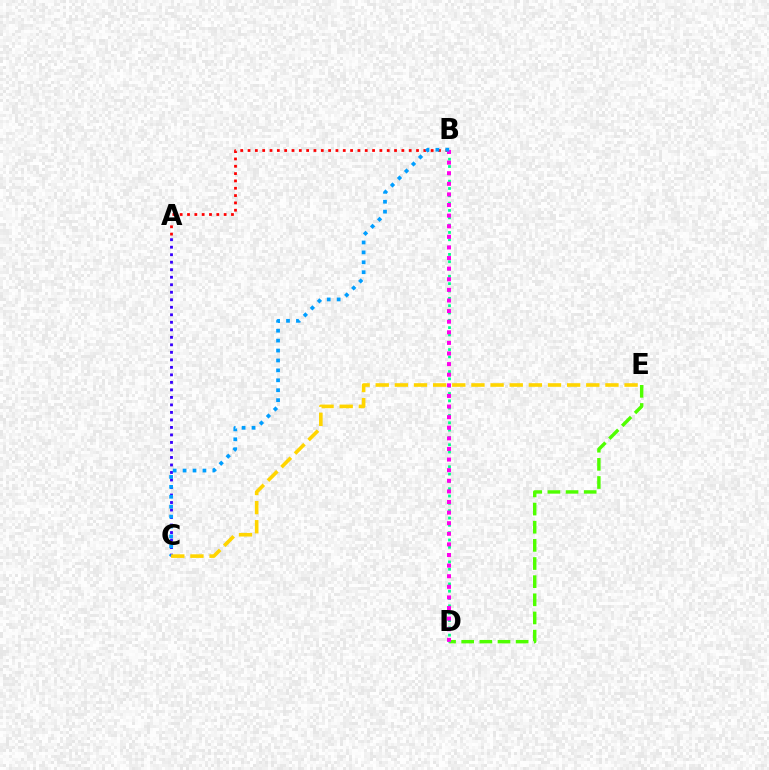{('D', 'E'): [{'color': '#4fff00', 'line_style': 'dashed', 'thickness': 2.47}], ('B', 'D'): [{'color': '#00ff86', 'line_style': 'dotted', 'thickness': 1.99}, {'color': '#ff00ed', 'line_style': 'dotted', 'thickness': 2.88}], ('A', 'B'): [{'color': '#ff0000', 'line_style': 'dotted', 'thickness': 1.99}], ('A', 'C'): [{'color': '#3700ff', 'line_style': 'dotted', 'thickness': 2.04}], ('B', 'C'): [{'color': '#009eff', 'line_style': 'dotted', 'thickness': 2.69}], ('C', 'E'): [{'color': '#ffd500', 'line_style': 'dashed', 'thickness': 2.6}]}